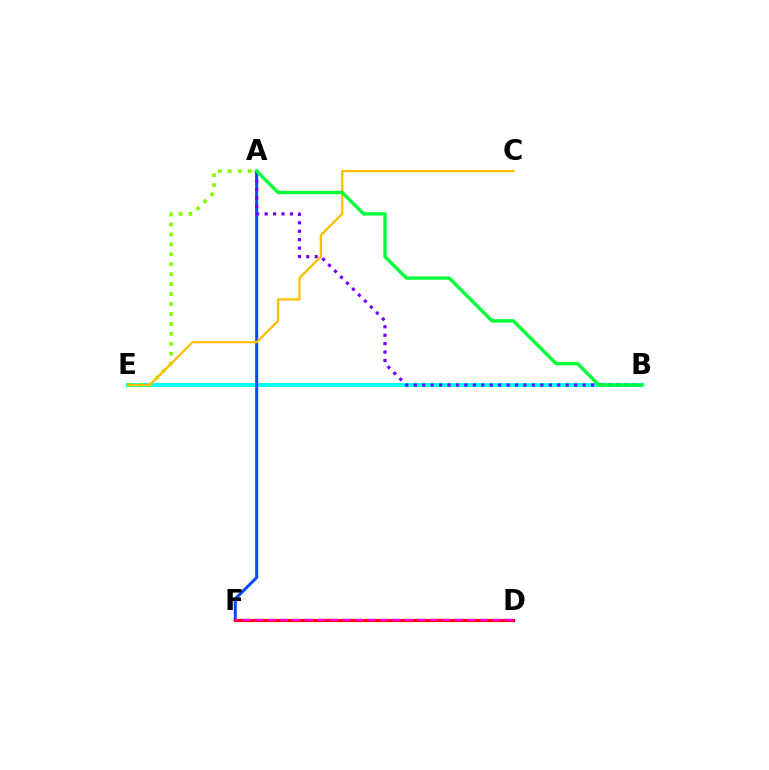{('B', 'E'): [{'color': '#00fff6', 'line_style': 'solid', 'thickness': 2.84}], ('A', 'E'): [{'color': '#84ff00', 'line_style': 'dotted', 'thickness': 2.7}], ('A', 'F'): [{'color': '#004bff', 'line_style': 'solid', 'thickness': 2.19}], ('A', 'B'): [{'color': '#7200ff', 'line_style': 'dotted', 'thickness': 2.29}, {'color': '#00ff39', 'line_style': 'solid', 'thickness': 2.41}], ('C', 'E'): [{'color': '#ffbd00', 'line_style': 'solid', 'thickness': 1.65}], ('D', 'F'): [{'color': '#ff0000', 'line_style': 'solid', 'thickness': 2.28}, {'color': '#ff00cf', 'line_style': 'dashed', 'thickness': 1.7}]}